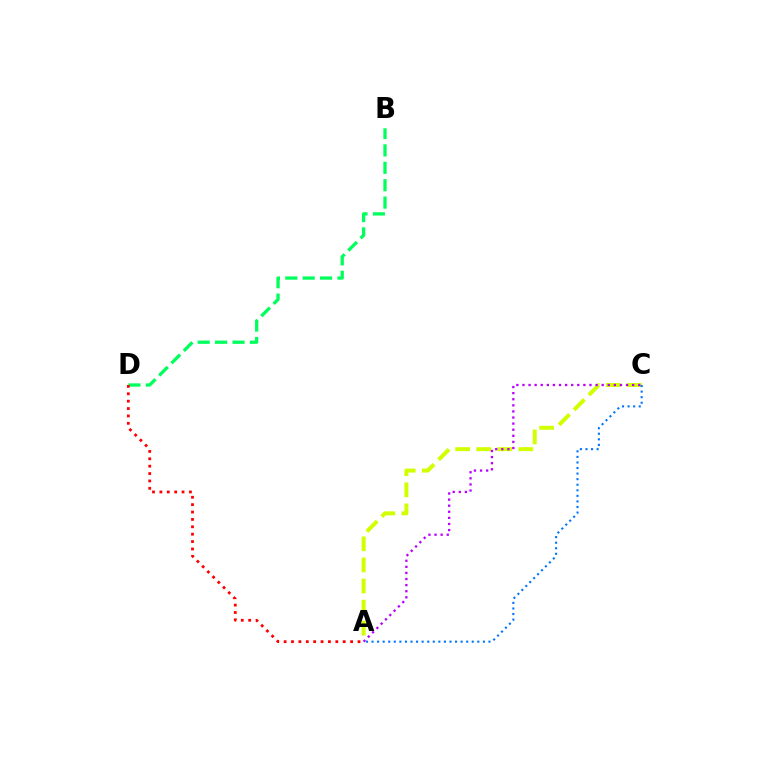{('A', 'C'): [{'color': '#d1ff00', 'line_style': 'dashed', 'thickness': 2.86}, {'color': '#b900ff', 'line_style': 'dotted', 'thickness': 1.66}, {'color': '#0074ff', 'line_style': 'dotted', 'thickness': 1.51}], ('B', 'D'): [{'color': '#00ff5c', 'line_style': 'dashed', 'thickness': 2.36}], ('A', 'D'): [{'color': '#ff0000', 'line_style': 'dotted', 'thickness': 2.01}]}